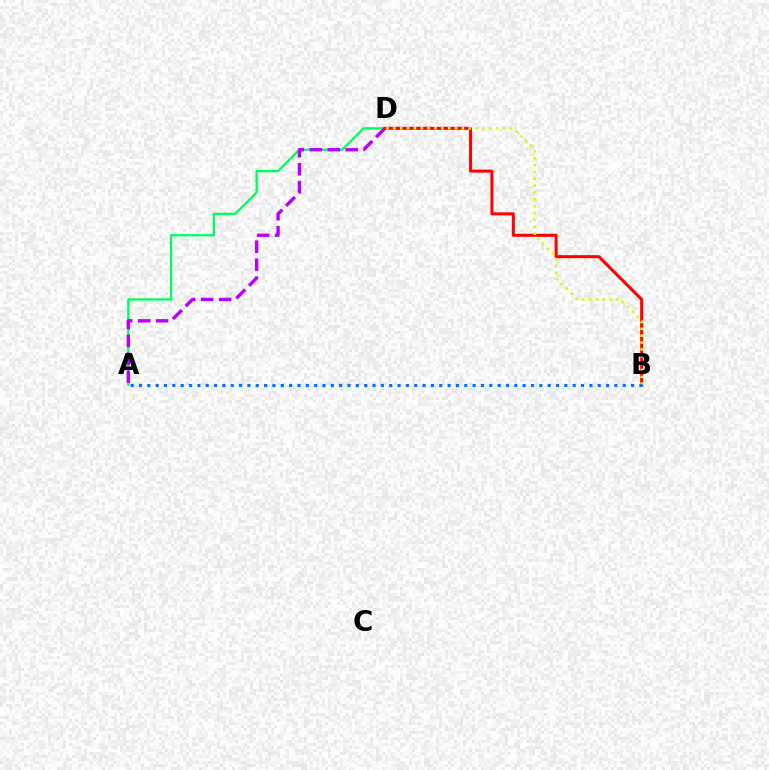{('A', 'D'): [{'color': '#00ff5c', 'line_style': 'solid', 'thickness': 1.64}, {'color': '#b900ff', 'line_style': 'dashed', 'thickness': 2.44}], ('B', 'D'): [{'color': '#ff0000', 'line_style': 'solid', 'thickness': 2.18}, {'color': '#d1ff00', 'line_style': 'dotted', 'thickness': 1.86}], ('A', 'B'): [{'color': '#0074ff', 'line_style': 'dotted', 'thickness': 2.27}]}